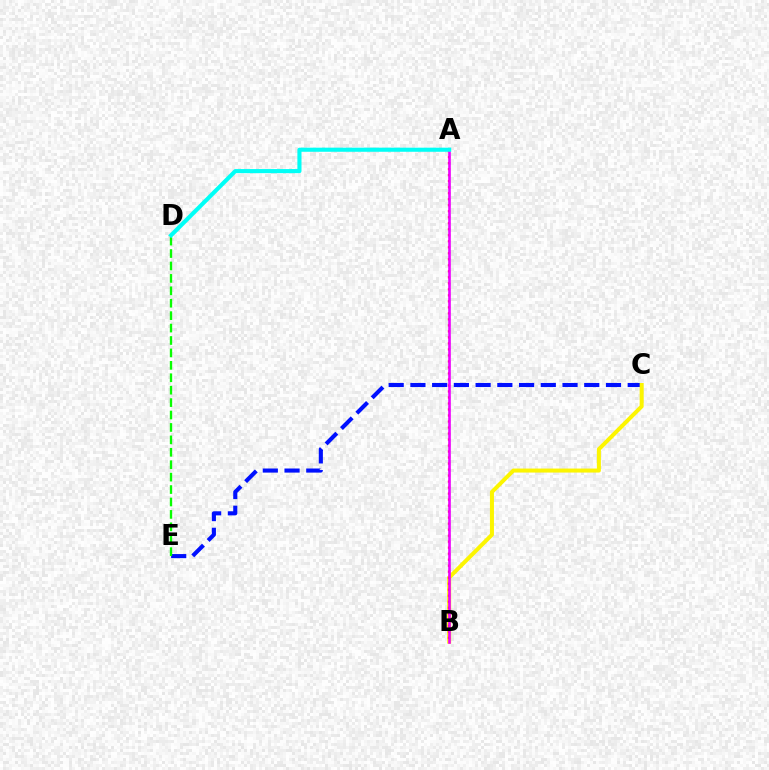{('C', 'E'): [{'color': '#0010ff', 'line_style': 'dashed', 'thickness': 2.95}], ('B', 'C'): [{'color': '#fcf500', 'line_style': 'solid', 'thickness': 2.89}], ('A', 'B'): [{'color': '#ff0000', 'line_style': 'dotted', 'thickness': 1.63}, {'color': '#ee00ff', 'line_style': 'solid', 'thickness': 1.88}], ('D', 'E'): [{'color': '#08ff00', 'line_style': 'dashed', 'thickness': 1.69}], ('A', 'D'): [{'color': '#00fff6', 'line_style': 'solid', 'thickness': 2.96}]}